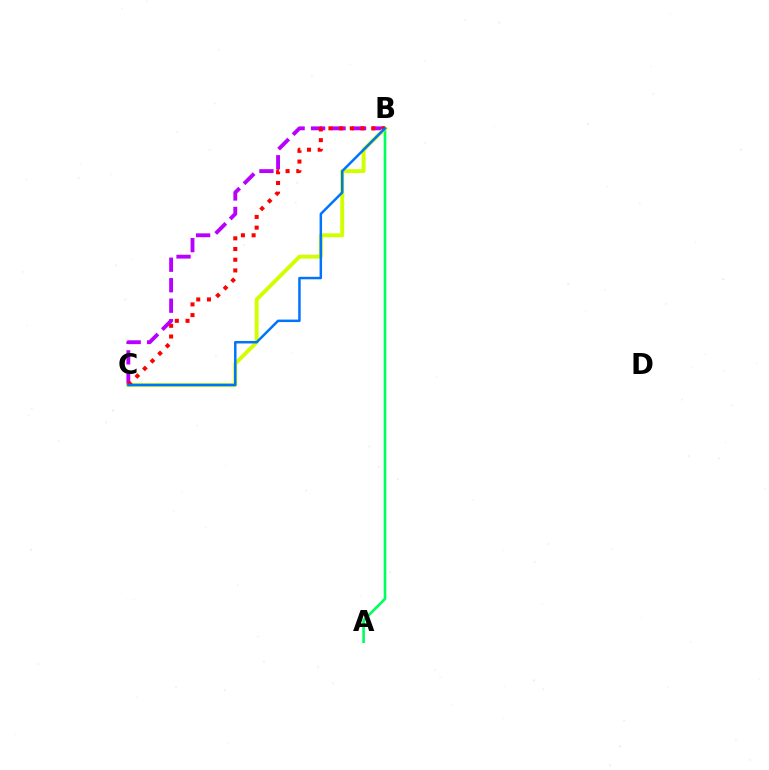{('B', 'C'): [{'color': '#b900ff', 'line_style': 'dashed', 'thickness': 2.78}, {'color': '#d1ff00', 'line_style': 'solid', 'thickness': 2.81}, {'color': '#ff0000', 'line_style': 'dotted', 'thickness': 2.91}, {'color': '#0074ff', 'line_style': 'solid', 'thickness': 1.79}], ('A', 'B'): [{'color': '#00ff5c', 'line_style': 'solid', 'thickness': 1.89}]}